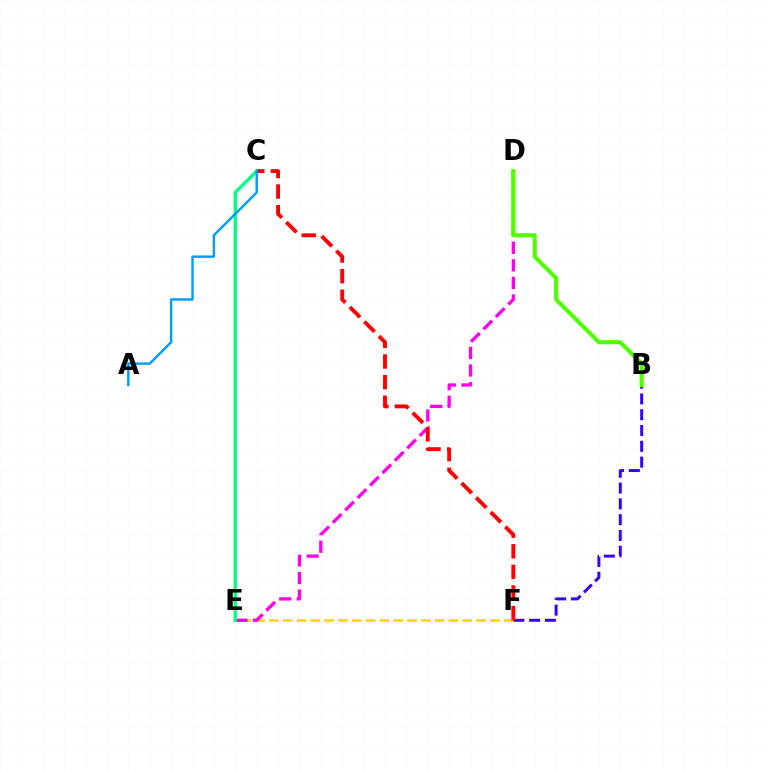{('E', 'F'): [{'color': '#ffd500', 'line_style': 'dashed', 'thickness': 1.88}], ('D', 'E'): [{'color': '#ff00ed', 'line_style': 'dashed', 'thickness': 2.38}], ('C', 'E'): [{'color': '#00ff86', 'line_style': 'solid', 'thickness': 2.41}], ('B', 'F'): [{'color': '#3700ff', 'line_style': 'dashed', 'thickness': 2.15}], ('B', 'D'): [{'color': '#4fff00', 'line_style': 'solid', 'thickness': 2.94}], ('C', 'F'): [{'color': '#ff0000', 'line_style': 'dashed', 'thickness': 2.8}], ('A', 'C'): [{'color': '#009eff', 'line_style': 'solid', 'thickness': 1.76}]}